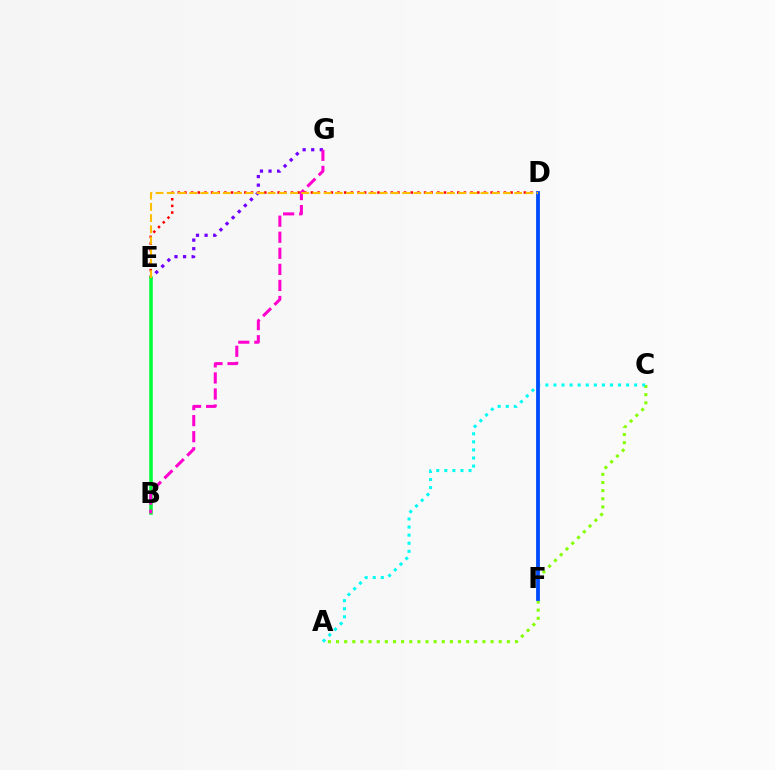{('A', 'C'): [{'color': '#84ff00', 'line_style': 'dotted', 'thickness': 2.21}, {'color': '#00fff6', 'line_style': 'dotted', 'thickness': 2.19}], ('E', 'G'): [{'color': '#7200ff', 'line_style': 'dotted', 'thickness': 2.33}], ('D', 'E'): [{'color': '#ff0000', 'line_style': 'dotted', 'thickness': 1.81}, {'color': '#ffbd00', 'line_style': 'dashed', 'thickness': 1.52}], ('B', 'E'): [{'color': '#00ff39', 'line_style': 'solid', 'thickness': 2.55}], ('D', 'F'): [{'color': '#004bff', 'line_style': 'solid', 'thickness': 2.73}], ('B', 'G'): [{'color': '#ff00cf', 'line_style': 'dashed', 'thickness': 2.18}]}